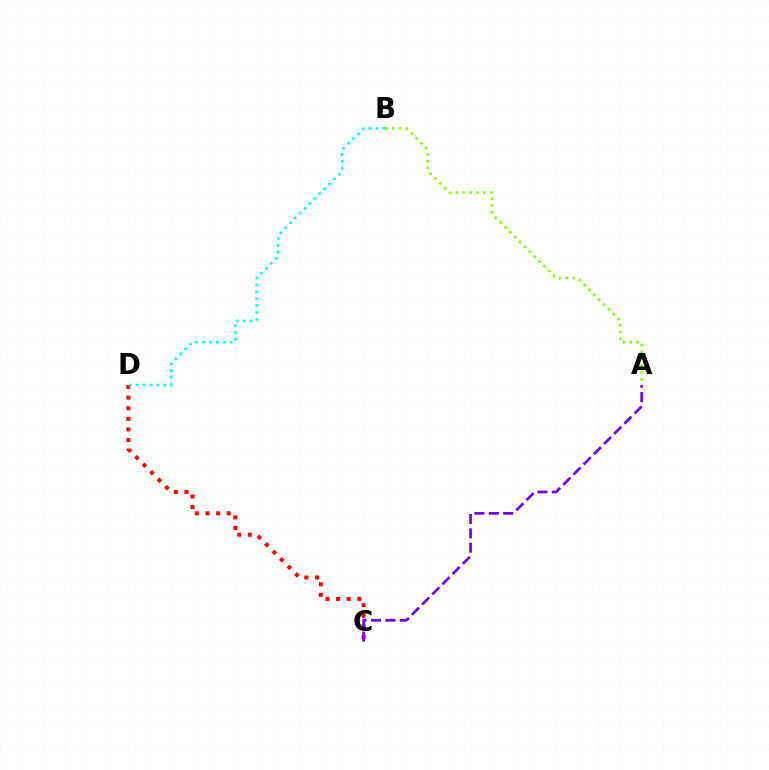{('A', 'B'): [{'color': '#84ff00', 'line_style': 'dotted', 'thickness': 1.86}], ('C', 'D'): [{'color': '#ff0000', 'line_style': 'dotted', 'thickness': 2.88}], ('A', 'C'): [{'color': '#7200ff', 'line_style': 'dashed', 'thickness': 1.96}], ('B', 'D'): [{'color': '#00fff6', 'line_style': 'dotted', 'thickness': 1.88}]}